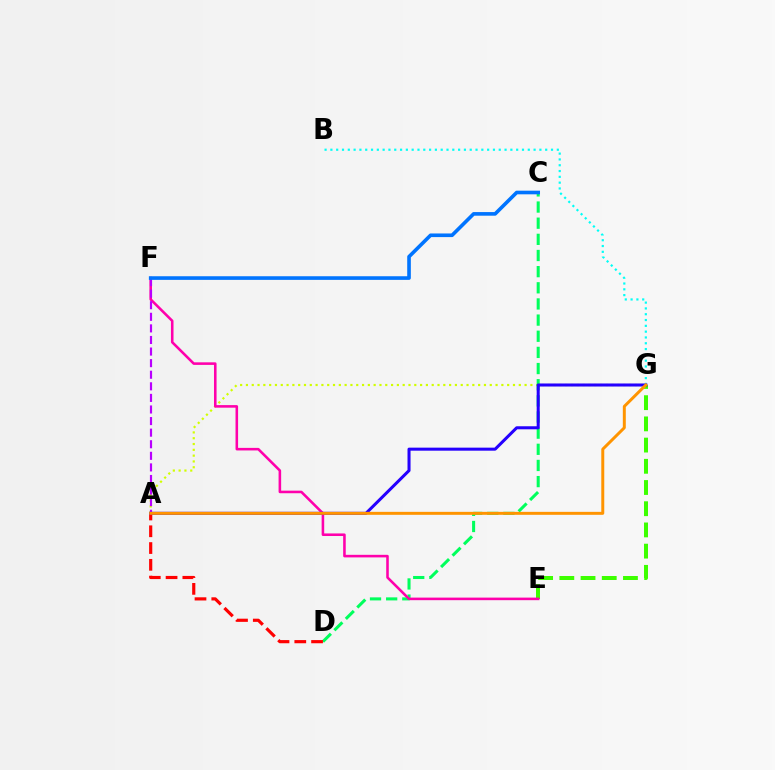{('B', 'G'): [{'color': '#00fff6', 'line_style': 'dotted', 'thickness': 1.58}], ('A', 'G'): [{'color': '#d1ff00', 'line_style': 'dotted', 'thickness': 1.58}, {'color': '#2500ff', 'line_style': 'solid', 'thickness': 2.19}, {'color': '#ff9400', 'line_style': 'solid', 'thickness': 2.14}], ('E', 'G'): [{'color': '#3dff00', 'line_style': 'dashed', 'thickness': 2.88}], ('C', 'D'): [{'color': '#00ff5c', 'line_style': 'dashed', 'thickness': 2.19}], ('E', 'F'): [{'color': '#ff00ac', 'line_style': 'solid', 'thickness': 1.85}], ('A', 'F'): [{'color': '#b900ff', 'line_style': 'dashed', 'thickness': 1.57}], ('A', 'D'): [{'color': '#ff0000', 'line_style': 'dashed', 'thickness': 2.28}], ('C', 'F'): [{'color': '#0074ff', 'line_style': 'solid', 'thickness': 2.61}]}